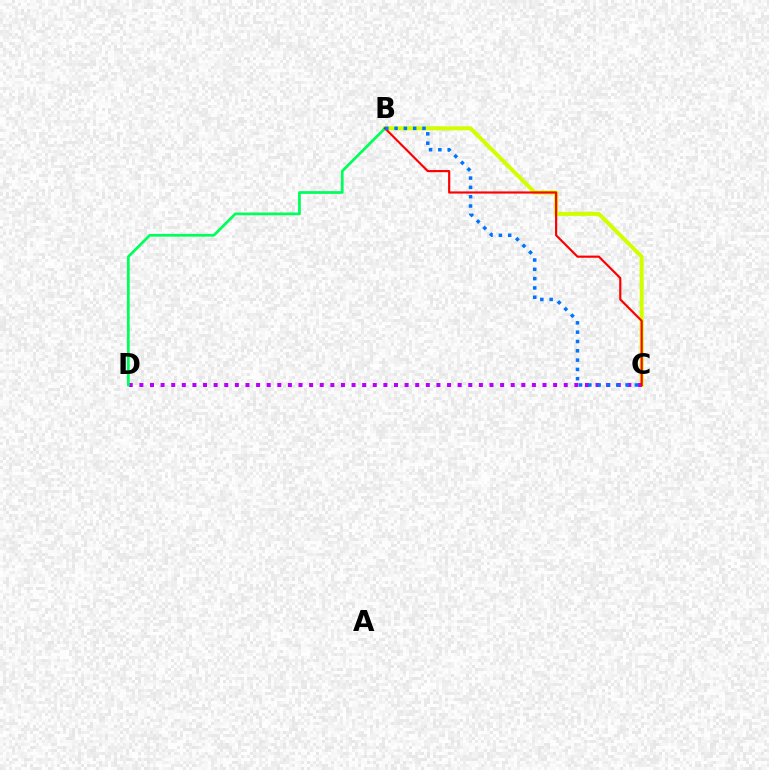{('B', 'C'): [{'color': '#d1ff00', 'line_style': 'solid', 'thickness': 2.88}, {'color': '#ff0000', 'line_style': 'solid', 'thickness': 1.56}, {'color': '#0074ff', 'line_style': 'dotted', 'thickness': 2.53}], ('C', 'D'): [{'color': '#b900ff', 'line_style': 'dotted', 'thickness': 2.88}], ('B', 'D'): [{'color': '#00ff5c', 'line_style': 'solid', 'thickness': 1.98}]}